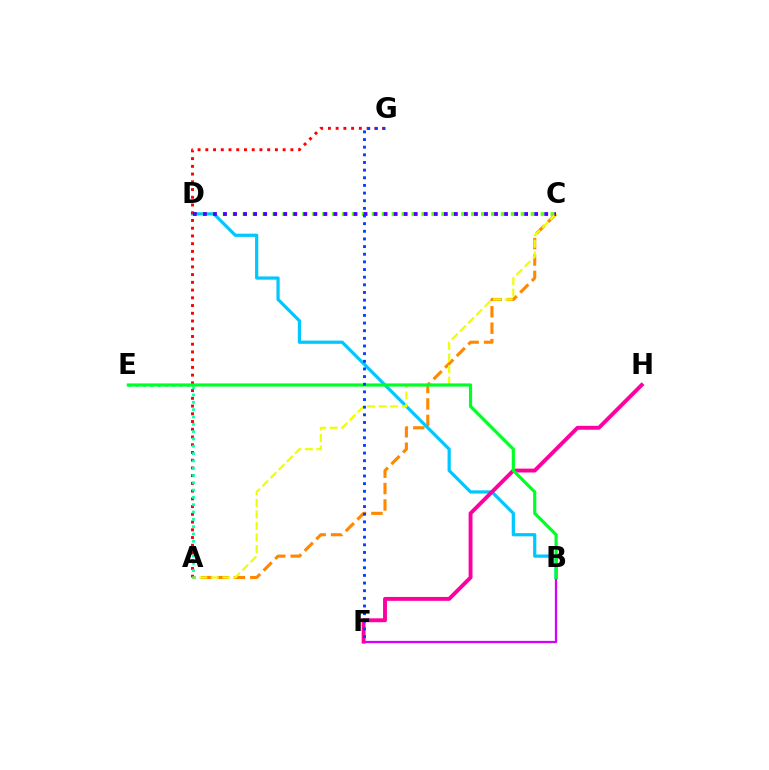{('A', 'C'): [{'color': '#ff8800', 'line_style': 'dashed', 'thickness': 2.23}, {'color': '#eeff00', 'line_style': 'dashed', 'thickness': 1.57}], ('B', 'D'): [{'color': '#00c7ff', 'line_style': 'solid', 'thickness': 2.32}], ('A', 'G'): [{'color': '#ff0000', 'line_style': 'dotted', 'thickness': 2.1}], ('B', 'F'): [{'color': '#d600ff', 'line_style': 'solid', 'thickness': 1.63}], ('C', 'D'): [{'color': '#66ff00', 'line_style': 'dotted', 'thickness': 2.7}, {'color': '#4f00ff', 'line_style': 'dotted', 'thickness': 2.73}], ('F', 'H'): [{'color': '#ff00a0', 'line_style': 'solid', 'thickness': 2.81}], ('A', 'E'): [{'color': '#00ffaf', 'line_style': 'dotted', 'thickness': 1.99}], ('B', 'E'): [{'color': '#00ff27', 'line_style': 'solid', 'thickness': 2.28}], ('F', 'G'): [{'color': '#003fff', 'line_style': 'dotted', 'thickness': 2.08}]}